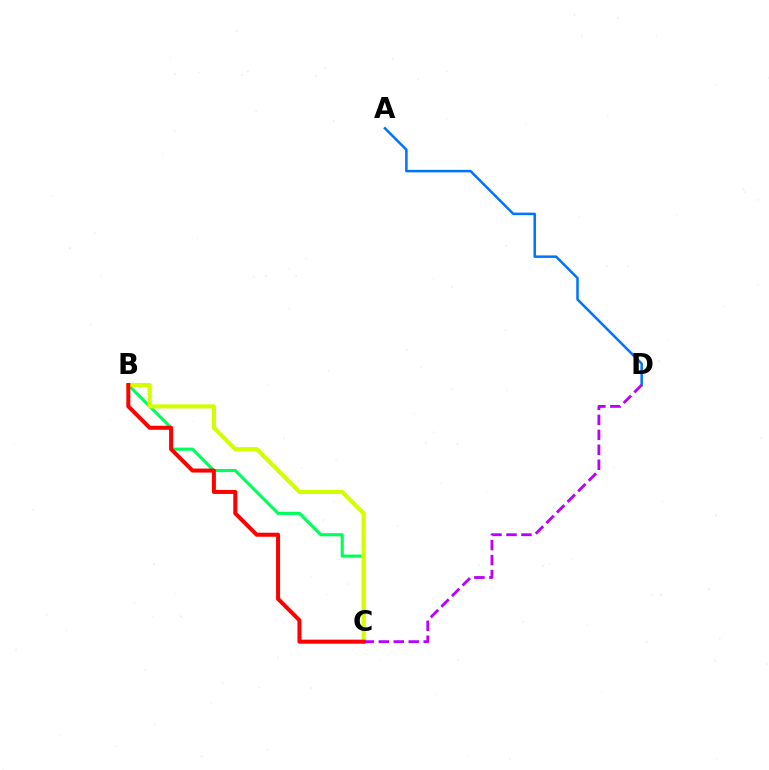{('B', 'C'): [{'color': '#00ff5c', 'line_style': 'solid', 'thickness': 2.26}, {'color': '#d1ff00', 'line_style': 'solid', 'thickness': 2.97}, {'color': '#ff0000', 'line_style': 'solid', 'thickness': 2.88}], ('A', 'D'): [{'color': '#0074ff', 'line_style': 'solid', 'thickness': 1.81}], ('C', 'D'): [{'color': '#b900ff', 'line_style': 'dashed', 'thickness': 2.03}]}